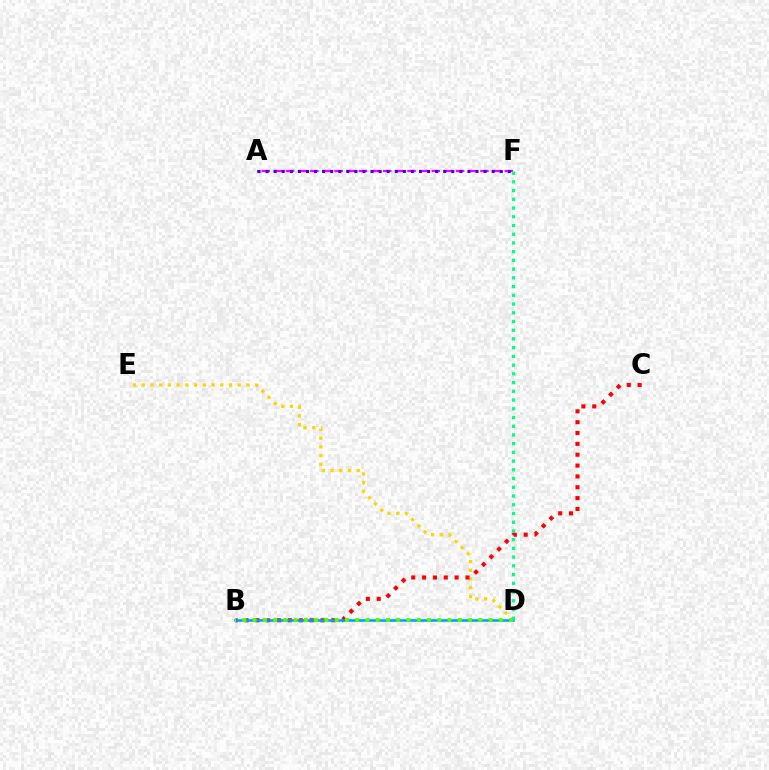{('D', 'E'): [{'color': '#ffd500', 'line_style': 'dotted', 'thickness': 2.37}], ('B', 'C'): [{'color': '#ff0000', 'line_style': 'dotted', 'thickness': 2.95}], ('A', 'F'): [{'color': '#ff00ed', 'line_style': 'dashed', 'thickness': 1.65}, {'color': '#3700ff', 'line_style': 'dotted', 'thickness': 2.19}], ('B', 'D'): [{'color': '#009eff', 'line_style': 'solid', 'thickness': 1.85}, {'color': '#4fff00', 'line_style': 'dotted', 'thickness': 2.79}], ('D', 'F'): [{'color': '#00ff86', 'line_style': 'dotted', 'thickness': 2.37}]}